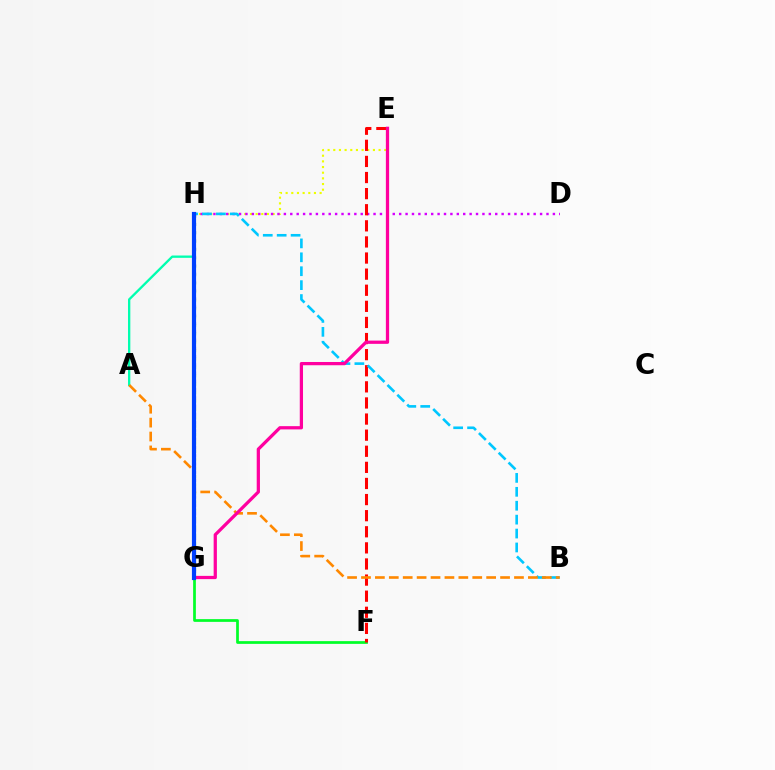{('E', 'H'): [{'color': '#eeff00', 'line_style': 'dotted', 'thickness': 1.54}], ('D', 'H'): [{'color': '#d600ff', 'line_style': 'dotted', 'thickness': 1.74}], ('F', 'G'): [{'color': '#00ff27', 'line_style': 'solid', 'thickness': 1.96}], ('E', 'F'): [{'color': '#ff0000', 'line_style': 'dashed', 'thickness': 2.19}], ('B', 'H'): [{'color': '#00c7ff', 'line_style': 'dashed', 'thickness': 1.89}], ('G', 'H'): [{'color': '#66ff00', 'line_style': 'dotted', 'thickness': 2.28}, {'color': '#4f00ff', 'line_style': 'dotted', 'thickness': 2.25}, {'color': '#003fff', 'line_style': 'solid', 'thickness': 3.0}], ('A', 'H'): [{'color': '#00ffaf', 'line_style': 'solid', 'thickness': 1.67}], ('A', 'B'): [{'color': '#ff8800', 'line_style': 'dashed', 'thickness': 1.89}], ('E', 'G'): [{'color': '#ff00a0', 'line_style': 'solid', 'thickness': 2.34}]}